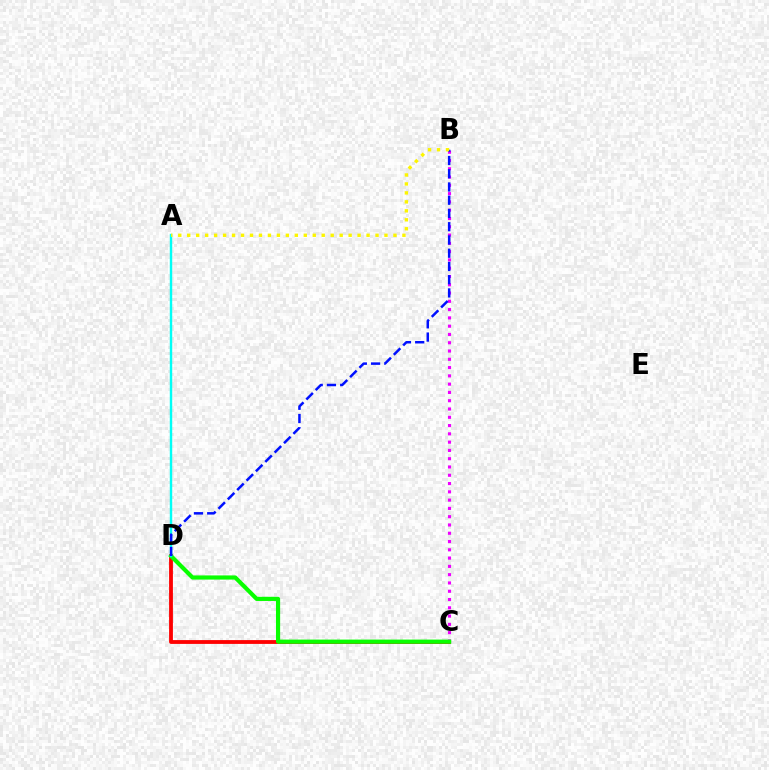{('C', 'D'): [{'color': '#ff0000', 'line_style': 'solid', 'thickness': 2.75}, {'color': '#08ff00', 'line_style': 'solid', 'thickness': 2.99}], ('B', 'C'): [{'color': '#ee00ff', 'line_style': 'dotted', 'thickness': 2.25}], ('A', 'D'): [{'color': '#00fff6', 'line_style': 'solid', 'thickness': 1.75}], ('B', 'D'): [{'color': '#0010ff', 'line_style': 'dashed', 'thickness': 1.8}], ('A', 'B'): [{'color': '#fcf500', 'line_style': 'dotted', 'thickness': 2.44}]}